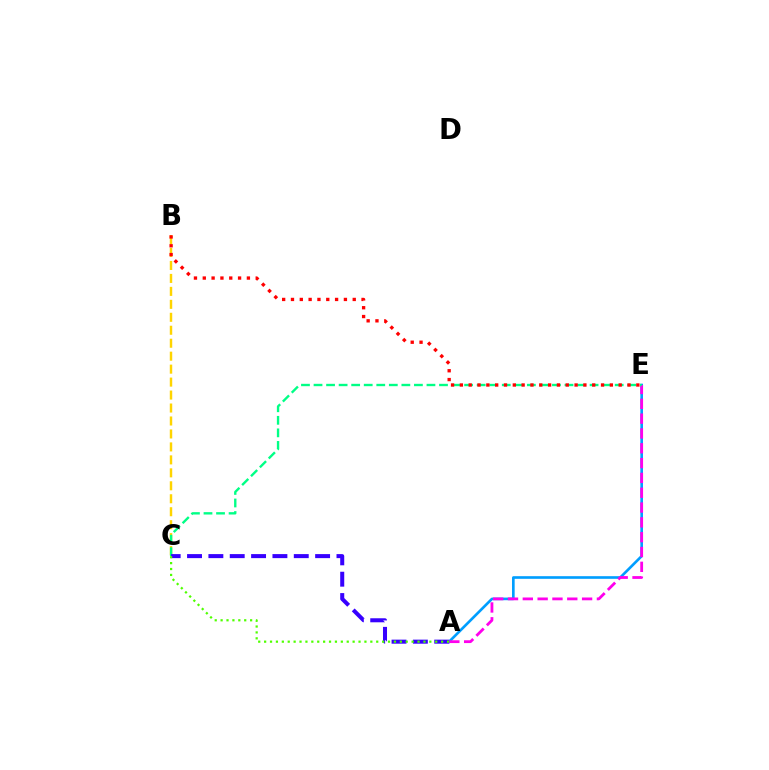{('B', 'C'): [{'color': '#ffd500', 'line_style': 'dashed', 'thickness': 1.76}], ('A', 'E'): [{'color': '#009eff', 'line_style': 'solid', 'thickness': 1.9}, {'color': '#ff00ed', 'line_style': 'dashed', 'thickness': 2.01}], ('C', 'E'): [{'color': '#00ff86', 'line_style': 'dashed', 'thickness': 1.7}], ('A', 'C'): [{'color': '#3700ff', 'line_style': 'dashed', 'thickness': 2.9}, {'color': '#4fff00', 'line_style': 'dotted', 'thickness': 1.6}], ('B', 'E'): [{'color': '#ff0000', 'line_style': 'dotted', 'thickness': 2.4}]}